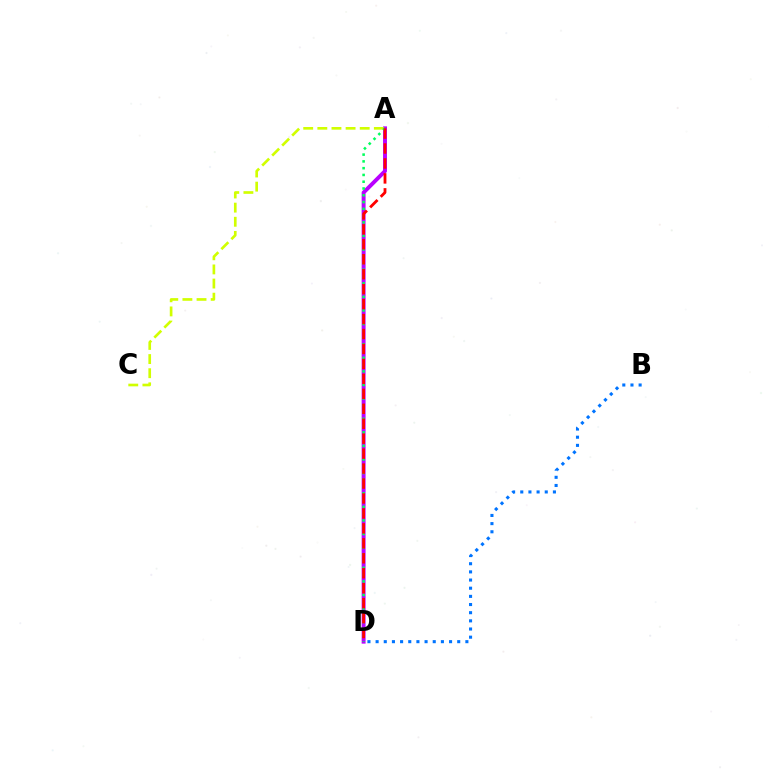{('B', 'D'): [{'color': '#0074ff', 'line_style': 'dotted', 'thickness': 2.22}], ('A', 'D'): [{'color': '#b900ff', 'line_style': 'solid', 'thickness': 2.82}, {'color': '#00ff5c', 'line_style': 'dotted', 'thickness': 1.84}, {'color': '#ff0000', 'line_style': 'dashed', 'thickness': 2.03}], ('A', 'C'): [{'color': '#d1ff00', 'line_style': 'dashed', 'thickness': 1.92}]}